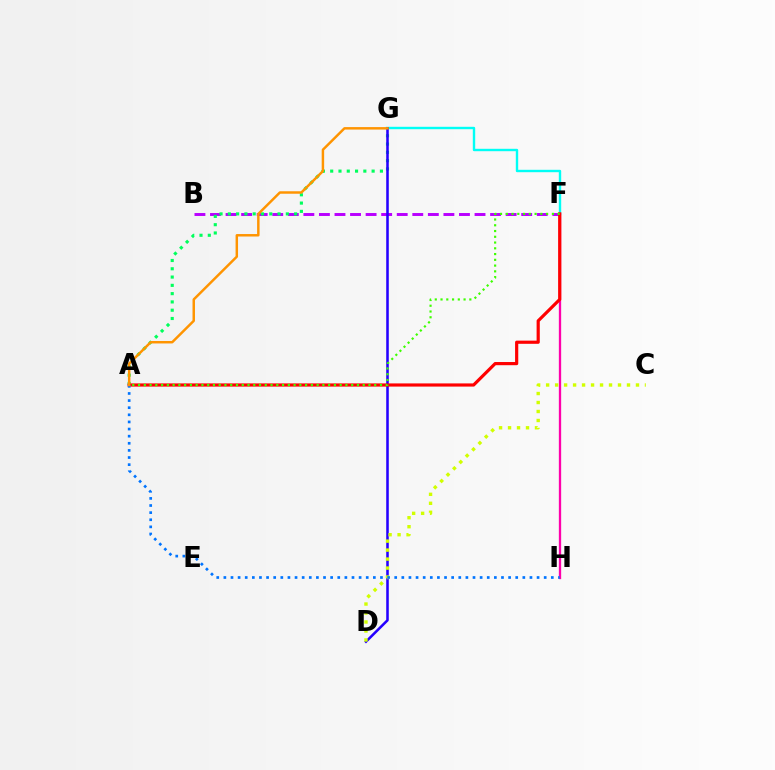{('F', 'H'): [{'color': '#ff00ac', 'line_style': 'solid', 'thickness': 1.66}], ('B', 'F'): [{'color': '#b900ff', 'line_style': 'dashed', 'thickness': 2.11}], ('A', 'G'): [{'color': '#00ff5c', 'line_style': 'dotted', 'thickness': 2.25}, {'color': '#ff9400', 'line_style': 'solid', 'thickness': 1.78}], ('F', 'G'): [{'color': '#00fff6', 'line_style': 'solid', 'thickness': 1.72}], ('D', 'G'): [{'color': '#2500ff', 'line_style': 'solid', 'thickness': 1.84}], ('A', 'F'): [{'color': '#ff0000', 'line_style': 'solid', 'thickness': 2.29}, {'color': '#3dff00', 'line_style': 'dotted', 'thickness': 1.57}], ('C', 'D'): [{'color': '#d1ff00', 'line_style': 'dotted', 'thickness': 2.44}], ('A', 'H'): [{'color': '#0074ff', 'line_style': 'dotted', 'thickness': 1.93}]}